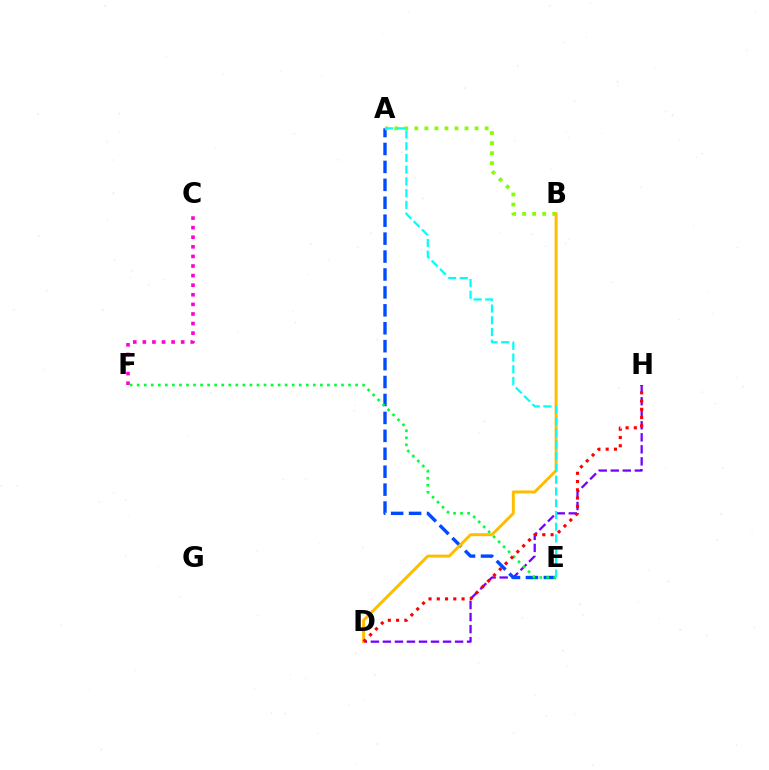{('D', 'H'): [{'color': '#7200ff', 'line_style': 'dashed', 'thickness': 1.63}, {'color': '#ff0000', 'line_style': 'dotted', 'thickness': 2.24}], ('C', 'F'): [{'color': '#ff00cf', 'line_style': 'dotted', 'thickness': 2.61}], ('A', 'E'): [{'color': '#004bff', 'line_style': 'dashed', 'thickness': 2.44}, {'color': '#00fff6', 'line_style': 'dashed', 'thickness': 1.59}], ('A', 'B'): [{'color': '#84ff00', 'line_style': 'dotted', 'thickness': 2.73}], ('E', 'F'): [{'color': '#00ff39', 'line_style': 'dotted', 'thickness': 1.91}], ('B', 'D'): [{'color': '#ffbd00', 'line_style': 'solid', 'thickness': 2.15}]}